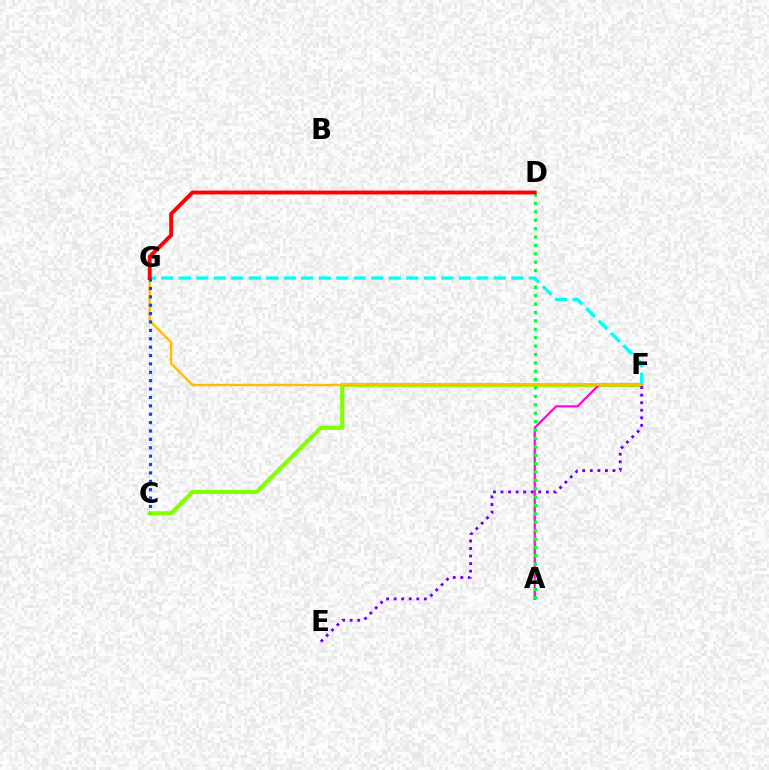{('C', 'F'): [{'color': '#84ff00', 'line_style': 'solid', 'thickness': 2.97}], ('A', 'F'): [{'color': '#ff00cf', 'line_style': 'solid', 'thickness': 1.55}], ('A', 'D'): [{'color': '#00ff39', 'line_style': 'dotted', 'thickness': 2.28}], ('F', 'G'): [{'color': '#00fff6', 'line_style': 'dashed', 'thickness': 2.38}, {'color': '#ffbd00', 'line_style': 'solid', 'thickness': 1.72}], ('D', 'G'): [{'color': '#ff0000', 'line_style': 'solid', 'thickness': 2.79}], ('C', 'G'): [{'color': '#004bff', 'line_style': 'dotted', 'thickness': 2.28}], ('E', 'F'): [{'color': '#7200ff', 'line_style': 'dotted', 'thickness': 2.05}]}